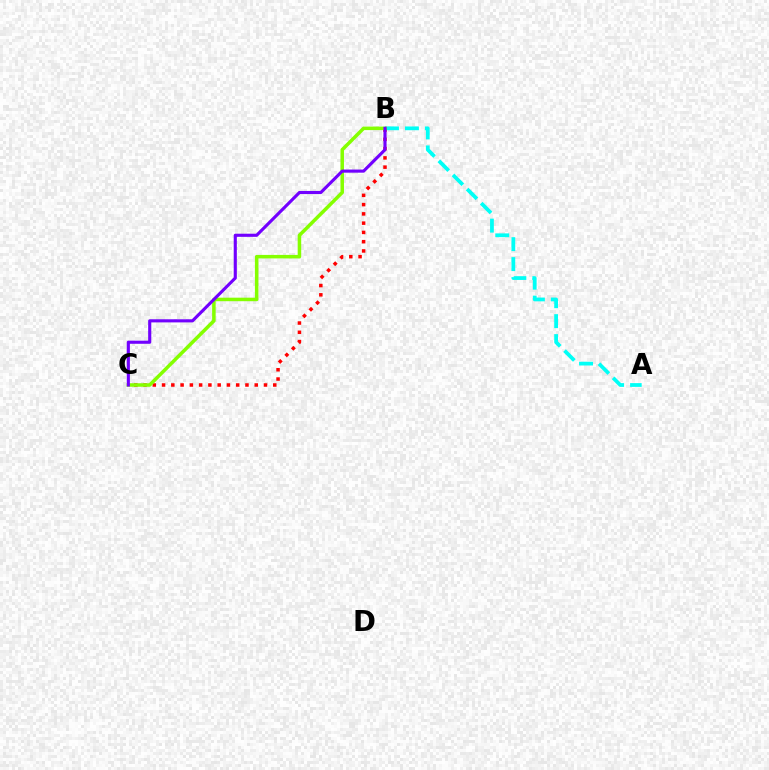{('A', 'B'): [{'color': '#00fff6', 'line_style': 'dashed', 'thickness': 2.71}], ('B', 'C'): [{'color': '#ff0000', 'line_style': 'dotted', 'thickness': 2.52}, {'color': '#84ff00', 'line_style': 'solid', 'thickness': 2.53}, {'color': '#7200ff', 'line_style': 'solid', 'thickness': 2.25}]}